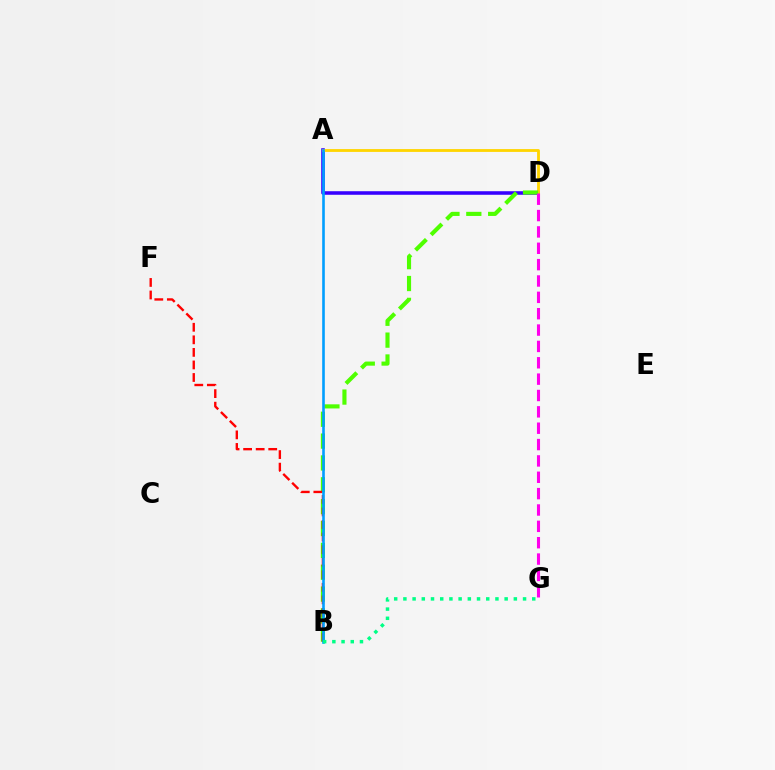{('A', 'D'): [{'color': '#3700ff', 'line_style': 'solid', 'thickness': 2.56}, {'color': '#ffd500', 'line_style': 'solid', 'thickness': 2.03}], ('B', 'D'): [{'color': '#4fff00', 'line_style': 'dashed', 'thickness': 2.97}], ('B', 'F'): [{'color': '#ff0000', 'line_style': 'dashed', 'thickness': 1.71}], ('A', 'B'): [{'color': '#009eff', 'line_style': 'solid', 'thickness': 1.88}], ('B', 'G'): [{'color': '#00ff86', 'line_style': 'dotted', 'thickness': 2.5}], ('D', 'G'): [{'color': '#ff00ed', 'line_style': 'dashed', 'thickness': 2.22}]}